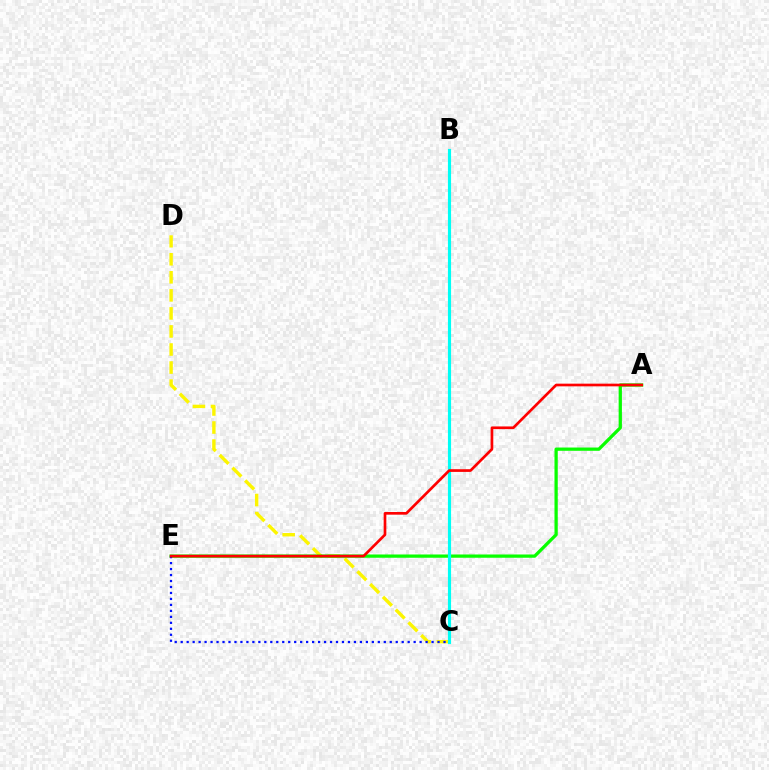{('C', 'D'): [{'color': '#fcf500', 'line_style': 'dashed', 'thickness': 2.45}], ('B', 'C'): [{'color': '#ee00ff', 'line_style': 'solid', 'thickness': 2.0}, {'color': '#00fff6', 'line_style': 'solid', 'thickness': 2.26}], ('A', 'E'): [{'color': '#08ff00', 'line_style': 'solid', 'thickness': 2.35}, {'color': '#ff0000', 'line_style': 'solid', 'thickness': 1.93}], ('C', 'E'): [{'color': '#0010ff', 'line_style': 'dotted', 'thickness': 1.62}]}